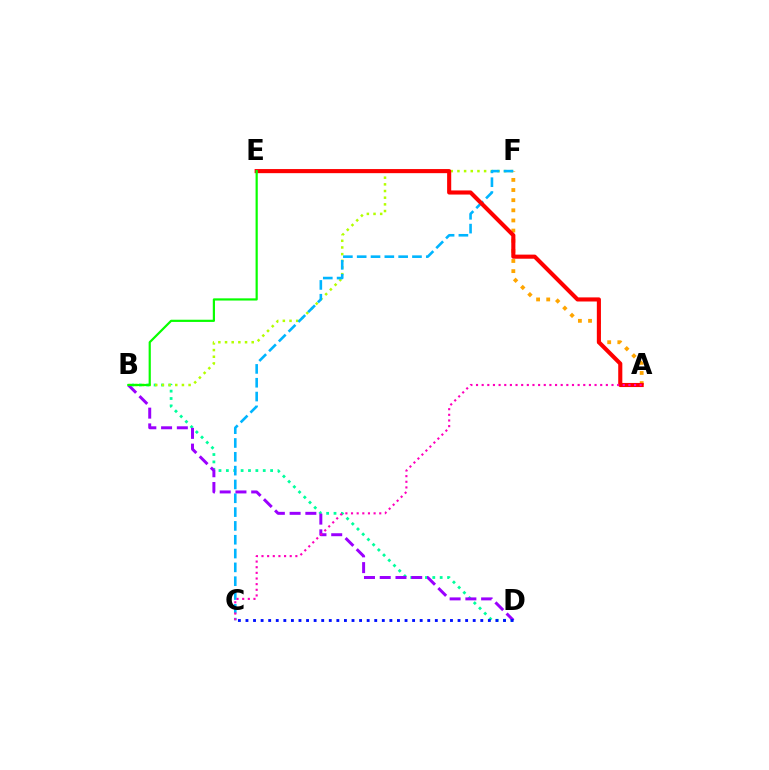{('B', 'D'): [{'color': '#00ff9d', 'line_style': 'dotted', 'thickness': 2.0}, {'color': '#9b00ff', 'line_style': 'dashed', 'thickness': 2.14}], ('B', 'F'): [{'color': '#b3ff00', 'line_style': 'dotted', 'thickness': 1.81}], ('A', 'F'): [{'color': '#ffa500', 'line_style': 'dotted', 'thickness': 2.75}], ('C', 'F'): [{'color': '#00b5ff', 'line_style': 'dashed', 'thickness': 1.88}], ('A', 'E'): [{'color': '#ff0000', 'line_style': 'solid', 'thickness': 2.95}], ('B', 'E'): [{'color': '#08ff00', 'line_style': 'solid', 'thickness': 1.58}], ('A', 'C'): [{'color': '#ff00bd', 'line_style': 'dotted', 'thickness': 1.53}], ('C', 'D'): [{'color': '#0010ff', 'line_style': 'dotted', 'thickness': 2.06}]}